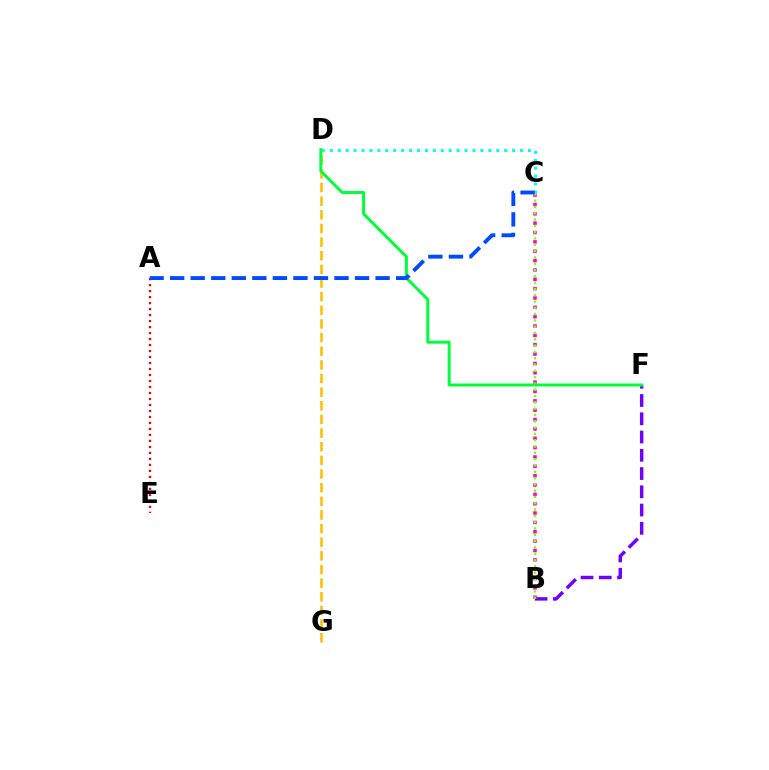{('A', 'E'): [{'color': '#ff0000', 'line_style': 'dotted', 'thickness': 1.63}], ('B', 'C'): [{'color': '#ff00cf', 'line_style': 'dotted', 'thickness': 2.54}, {'color': '#84ff00', 'line_style': 'dotted', 'thickness': 1.71}], ('C', 'D'): [{'color': '#00fff6', 'line_style': 'dotted', 'thickness': 2.15}], ('B', 'F'): [{'color': '#7200ff', 'line_style': 'dashed', 'thickness': 2.48}], ('D', 'G'): [{'color': '#ffbd00', 'line_style': 'dashed', 'thickness': 1.85}], ('D', 'F'): [{'color': '#00ff39', 'line_style': 'solid', 'thickness': 2.13}], ('A', 'C'): [{'color': '#004bff', 'line_style': 'dashed', 'thickness': 2.79}]}